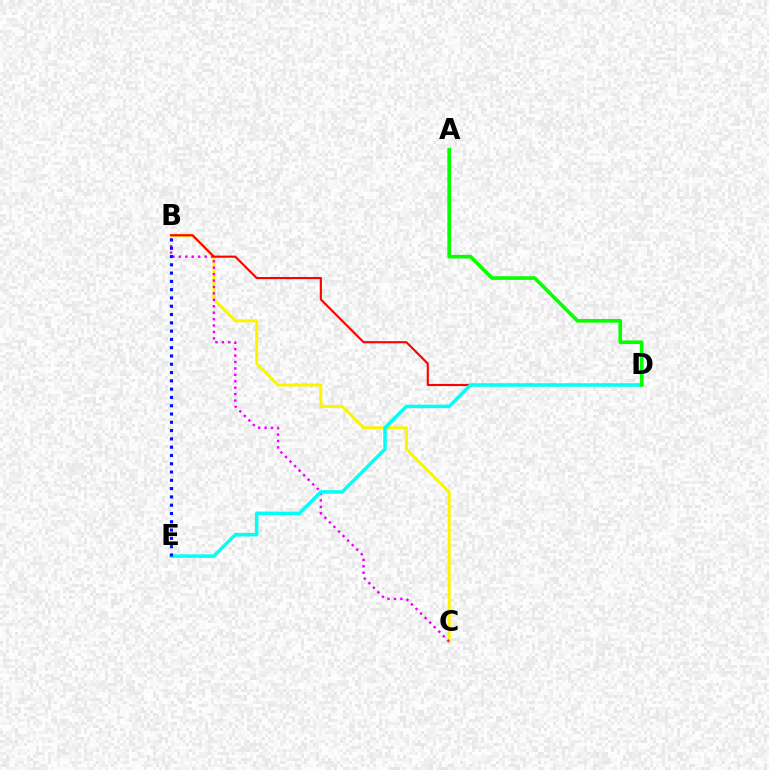{('B', 'C'): [{'color': '#fcf500', 'line_style': 'solid', 'thickness': 2.15}, {'color': '#ee00ff', 'line_style': 'dotted', 'thickness': 1.75}], ('B', 'D'): [{'color': '#ff0000', 'line_style': 'solid', 'thickness': 1.53}], ('D', 'E'): [{'color': '#00fff6', 'line_style': 'solid', 'thickness': 2.51}], ('A', 'D'): [{'color': '#08ff00', 'line_style': 'solid', 'thickness': 2.62}], ('B', 'E'): [{'color': '#0010ff', 'line_style': 'dotted', 'thickness': 2.25}]}